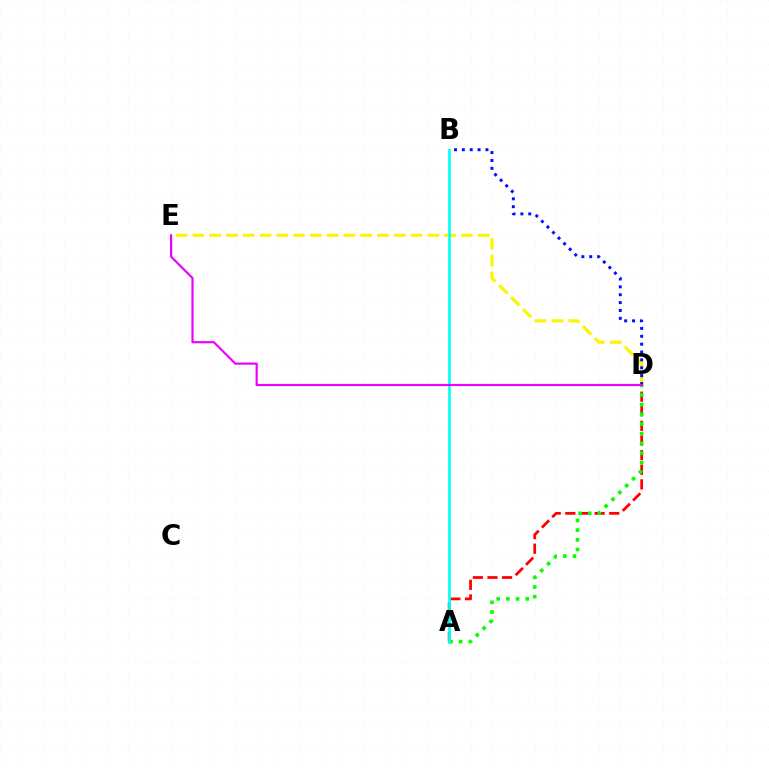{('A', 'D'): [{'color': '#ff0000', 'line_style': 'dashed', 'thickness': 1.99}, {'color': '#08ff00', 'line_style': 'dotted', 'thickness': 2.63}], ('D', 'E'): [{'color': '#fcf500', 'line_style': 'dashed', 'thickness': 2.28}, {'color': '#ee00ff', 'line_style': 'solid', 'thickness': 1.57}], ('B', 'D'): [{'color': '#0010ff', 'line_style': 'dotted', 'thickness': 2.14}], ('A', 'B'): [{'color': '#00fff6', 'line_style': 'solid', 'thickness': 1.92}]}